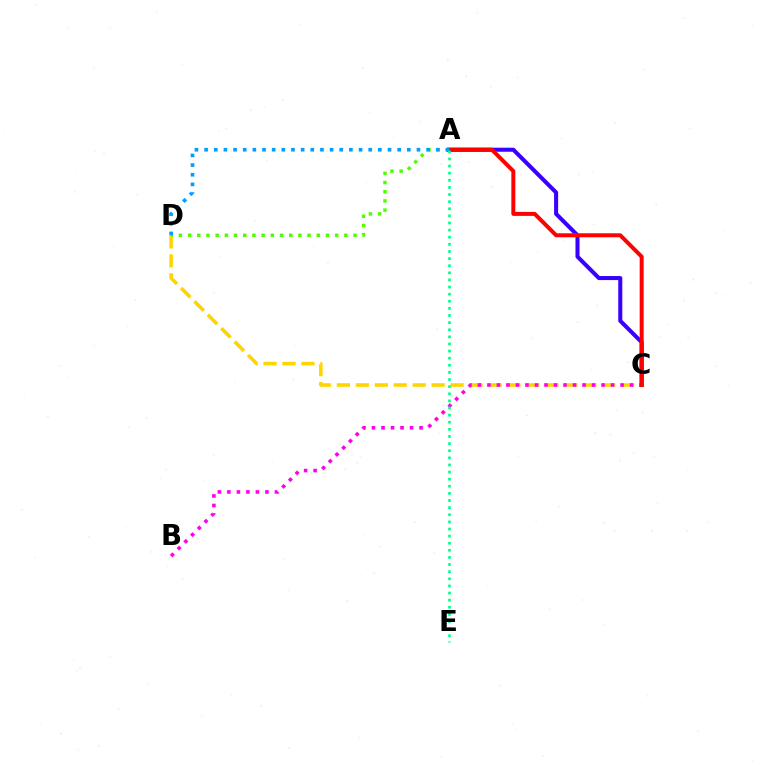{('A', 'C'): [{'color': '#3700ff', 'line_style': 'solid', 'thickness': 2.91}, {'color': '#ff0000', 'line_style': 'solid', 'thickness': 2.87}], ('C', 'D'): [{'color': '#ffd500', 'line_style': 'dashed', 'thickness': 2.57}], ('B', 'C'): [{'color': '#ff00ed', 'line_style': 'dotted', 'thickness': 2.58}], ('A', 'D'): [{'color': '#4fff00', 'line_style': 'dotted', 'thickness': 2.5}, {'color': '#009eff', 'line_style': 'dotted', 'thickness': 2.62}], ('A', 'E'): [{'color': '#00ff86', 'line_style': 'dotted', 'thickness': 1.93}]}